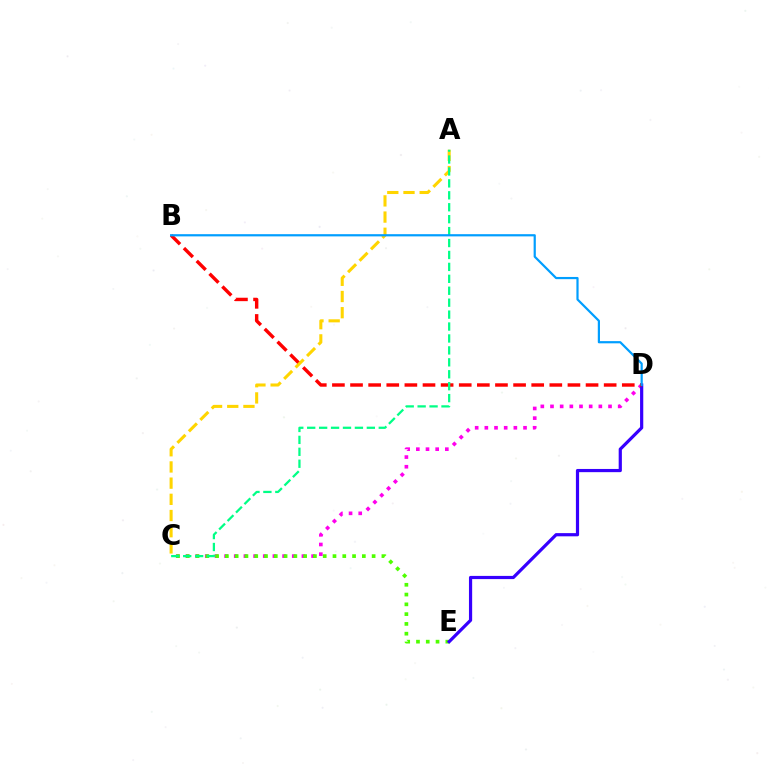{('C', 'D'): [{'color': '#ff00ed', 'line_style': 'dotted', 'thickness': 2.63}], ('C', 'E'): [{'color': '#4fff00', 'line_style': 'dotted', 'thickness': 2.66}], ('D', 'E'): [{'color': '#3700ff', 'line_style': 'solid', 'thickness': 2.3}], ('B', 'D'): [{'color': '#ff0000', 'line_style': 'dashed', 'thickness': 2.46}, {'color': '#009eff', 'line_style': 'solid', 'thickness': 1.59}], ('A', 'C'): [{'color': '#ffd500', 'line_style': 'dashed', 'thickness': 2.2}, {'color': '#00ff86', 'line_style': 'dashed', 'thickness': 1.62}]}